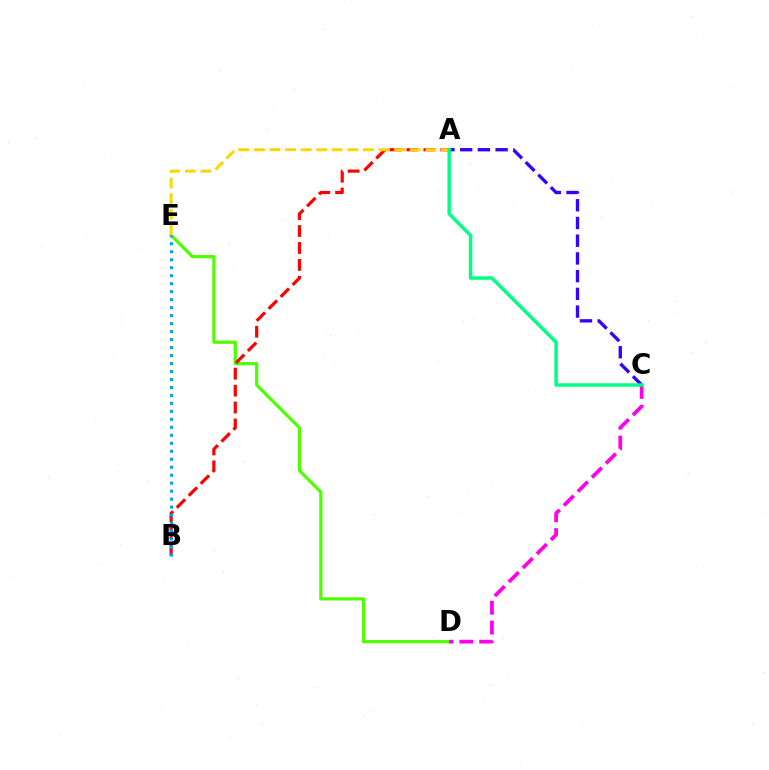{('D', 'E'): [{'color': '#4fff00', 'line_style': 'solid', 'thickness': 2.31}], ('A', 'B'): [{'color': '#ff0000', 'line_style': 'dashed', 'thickness': 2.3}], ('C', 'D'): [{'color': '#ff00ed', 'line_style': 'dashed', 'thickness': 2.7}], ('B', 'E'): [{'color': '#009eff', 'line_style': 'dotted', 'thickness': 2.17}], ('A', 'E'): [{'color': '#ffd500', 'line_style': 'dashed', 'thickness': 2.12}], ('A', 'C'): [{'color': '#3700ff', 'line_style': 'dashed', 'thickness': 2.41}, {'color': '#00ff86', 'line_style': 'solid', 'thickness': 2.5}]}